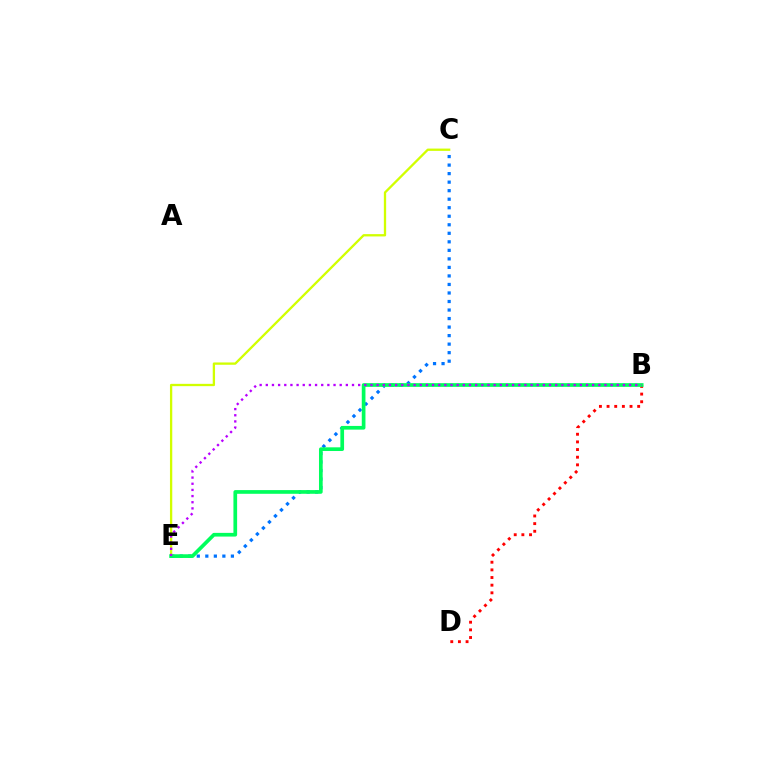{('C', 'E'): [{'color': '#0074ff', 'line_style': 'dotted', 'thickness': 2.32}, {'color': '#d1ff00', 'line_style': 'solid', 'thickness': 1.66}], ('B', 'D'): [{'color': '#ff0000', 'line_style': 'dotted', 'thickness': 2.08}], ('B', 'E'): [{'color': '#00ff5c', 'line_style': 'solid', 'thickness': 2.66}, {'color': '#b900ff', 'line_style': 'dotted', 'thickness': 1.67}]}